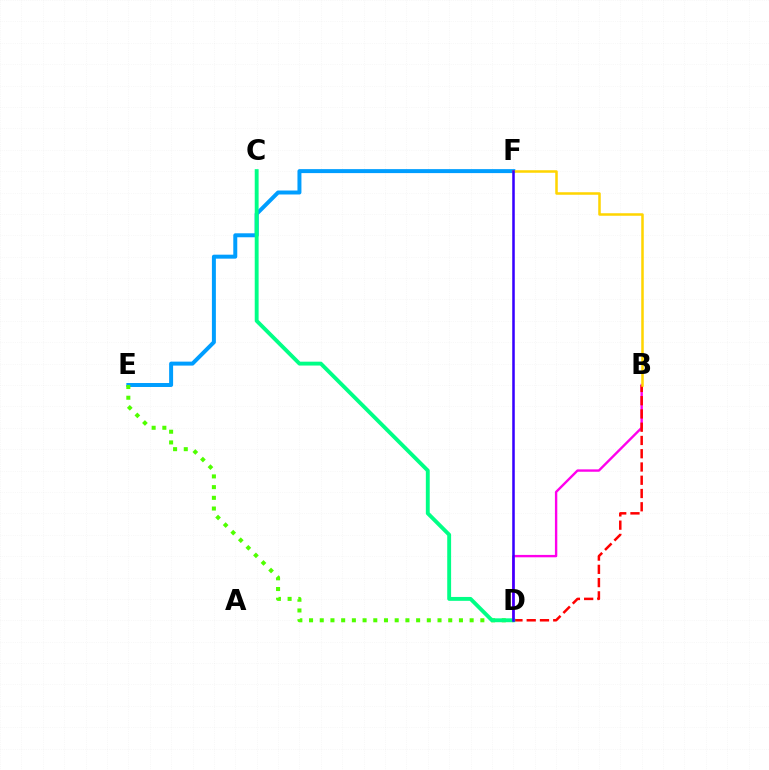{('E', 'F'): [{'color': '#009eff', 'line_style': 'solid', 'thickness': 2.86}], ('B', 'D'): [{'color': '#ff00ed', 'line_style': 'solid', 'thickness': 1.72}, {'color': '#ff0000', 'line_style': 'dashed', 'thickness': 1.8}], ('D', 'E'): [{'color': '#4fff00', 'line_style': 'dotted', 'thickness': 2.91}], ('B', 'F'): [{'color': '#ffd500', 'line_style': 'solid', 'thickness': 1.81}], ('C', 'D'): [{'color': '#00ff86', 'line_style': 'solid', 'thickness': 2.79}], ('D', 'F'): [{'color': '#3700ff', 'line_style': 'solid', 'thickness': 1.83}]}